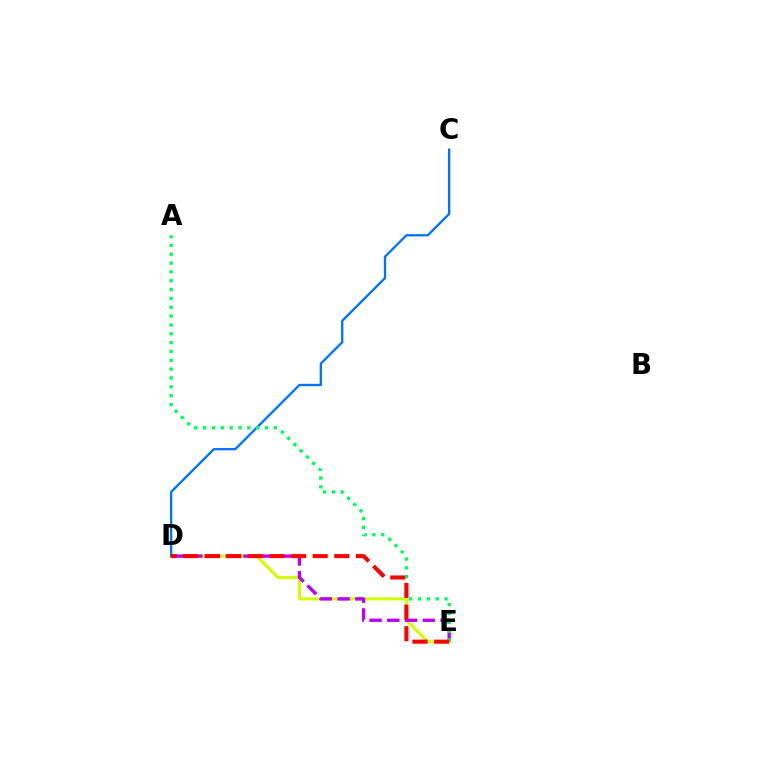{('D', 'E'): [{'color': '#d1ff00', 'line_style': 'solid', 'thickness': 2.25}, {'color': '#b900ff', 'line_style': 'dashed', 'thickness': 2.41}, {'color': '#ff0000', 'line_style': 'dashed', 'thickness': 2.94}], ('C', 'D'): [{'color': '#0074ff', 'line_style': 'solid', 'thickness': 1.67}], ('A', 'E'): [{'color': '#00ff5c', 'line_style': 'dotted', 'thickness': 2.4}]}